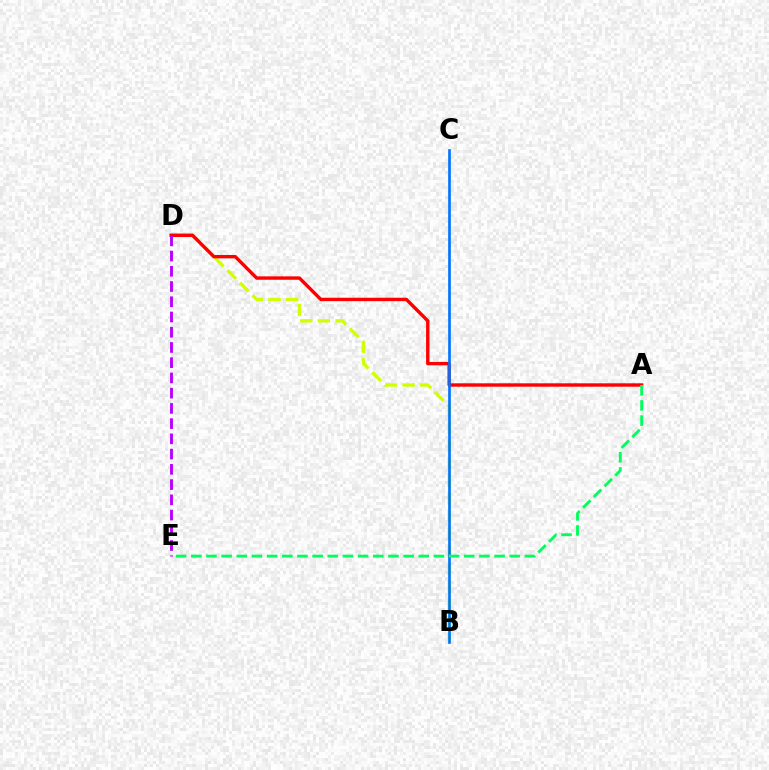{('B', 'D'): [{'color': '#d1ff00', 'line_style': 'dashed', 'thickness': 2.4}], ('A', 'D'): [{'color': '#ff0000', 'line_style': 'solid', 'thickness': 2.44}], ('B', 'C'): [{'color': '#0074ff', 'line_style': 'solid', 'thickness': 1.92}], ('D', 'E'): [{'color': '#b900ff', 'line_style': 'dashed', 'thickness': 2.07}], ('A', 'E'): [{'color': '#00ff5c', 'line_style': 'dashed', 'thickness': 2.06}]}